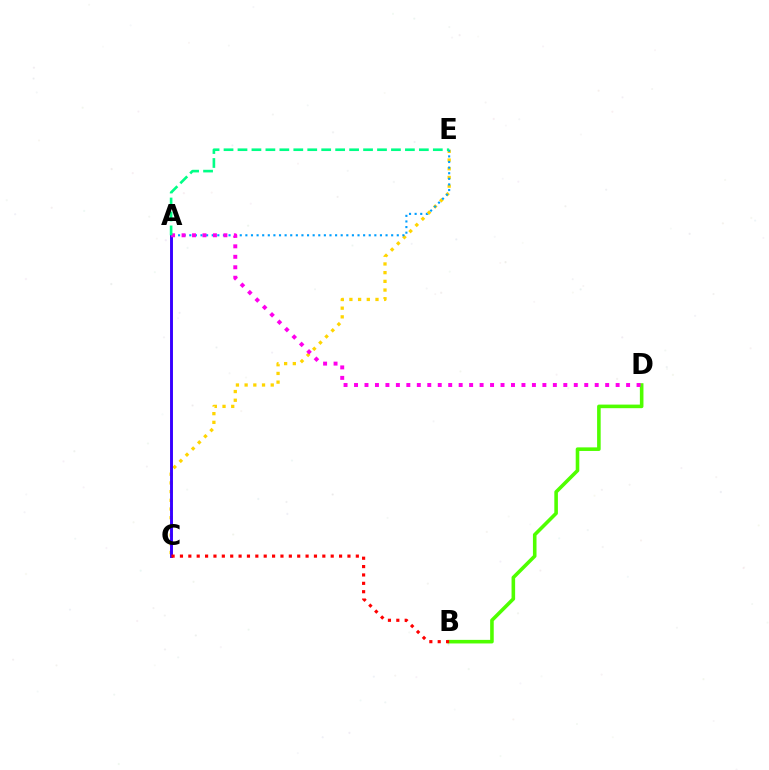{('C', 'E'): [{'color': '#ffd500', 'line_style': 'dotted', 'thickness': 2.36}], ('A', 'C'): [{'color': '#3700ff', 'line_style': 'solid', 'thickness': 2.1}], ('B', 'D'): [{'color': '#4fff00', 'line_style': 'solid', 'thickness': 2.58}], ('A', 'E'): [{'color': '#009eff', 'line_style': 'dotted', 'thickness': 1.52}, {'color': '#00ff86', 'line_style': 'dashed', 'thickness': 1.9}], ('B', 'C'): [{'color': '#ff0000', 'line_style': 'dotted', 'thickness': 2.28}], ('A', 'D'): [{'color': '#ff00ed', 'line_style': 'dotted', 'thickness': 2.84}]}